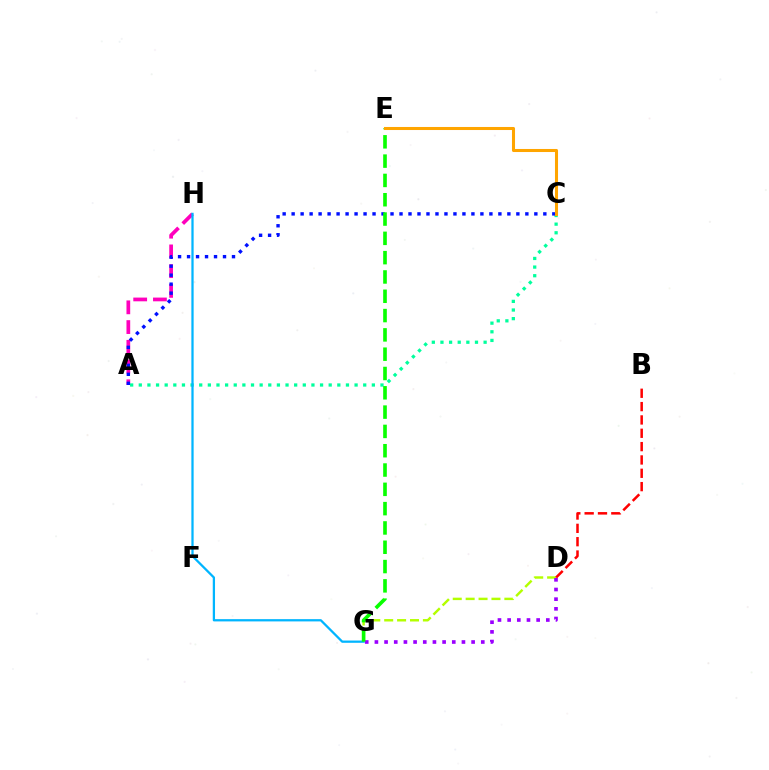{('A', 'H'): [{'color': '#ff00bd', 'line_style': 'dashed', 'thickness': 2.68}], ('A', 'C'): [{'color': '#00ff9d', 'line_style': 'dotted', 'thickness': 2.35}, {'color': '#0010ff', 'line_style': 'dotted', 'thickness': 2.44}], ('G', 'H'): [{'color': '#00b5ff', 'line_style': 'solid', 'thickness': 1.63}], ('D', 'G'): [{'color': '#b3ff00', 'line_style': 'dashed', 'thickness': 1.75}, {'color': '#9b00ff', 'line_style': 'dotted', 'thickness': 2.63}], ('B', 'D'): [{'color': '#ff0000', 'line_style': 'dashed', 'thickness': 1.81}], ('E', 'G'): [{'color': '#08ff00', 'line_style': 'dashed', 'thickness': 2.62}], ('C', 'E'): [{'color': '#ffa500', 'line_style': 'solid', 'thickness': 2.19}]}